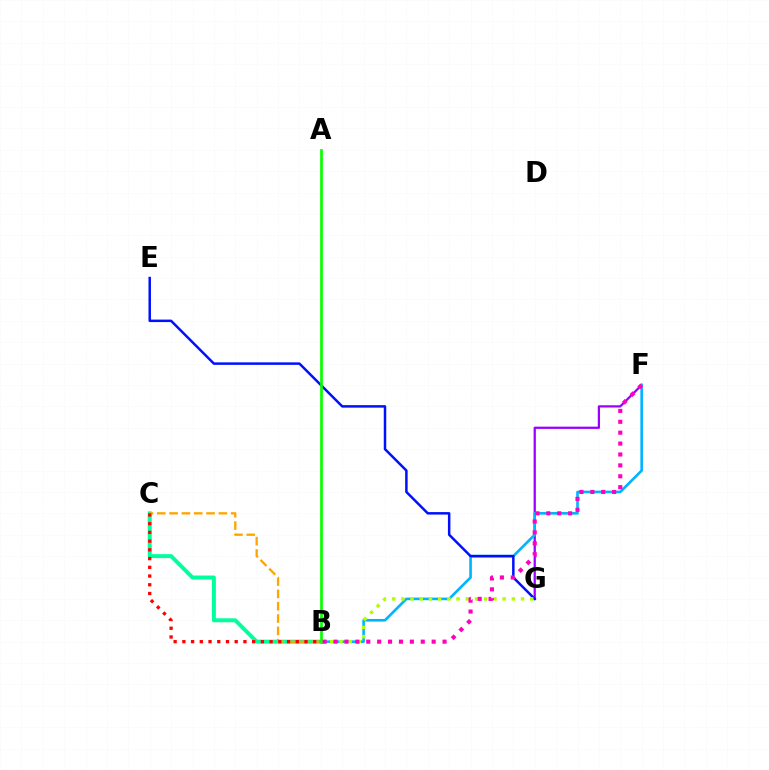{('B', 'C'): [{'color': '#00ff9d', 'line_style': 'solid', 'thickness': 2.85}, {'color': '#ffa500', 'line_style': 'dashed', 'thickness': 1.67}, {'color': '#ff0000', 'line_style': 'dotted', 'thickness': 2.37}], ('F', 'G'): [{'color': '#9b00ff', 'line_style': 'solid', 'thickness': 1.63}], ('B', 'F'): [{'color': '#00b5ff', 'line_style': 'solid', 'thickness': 1.89}, {'color': '#ff00bd', 'line_style': 'dotted', 'thickness': 2.96}], ('E', 'G'): [{'color': '#0010ff', 'line_style': 'solid', 'thickness': 1.79}], ('B', 'G'): [{'color': '#b3ff00', 'line_style': 'dotted', 'thickness': 2.5}], ('A', 'B'): [{'color': '#08ff00', 'line_style': 'solid', 'thickness': 1.94}]}